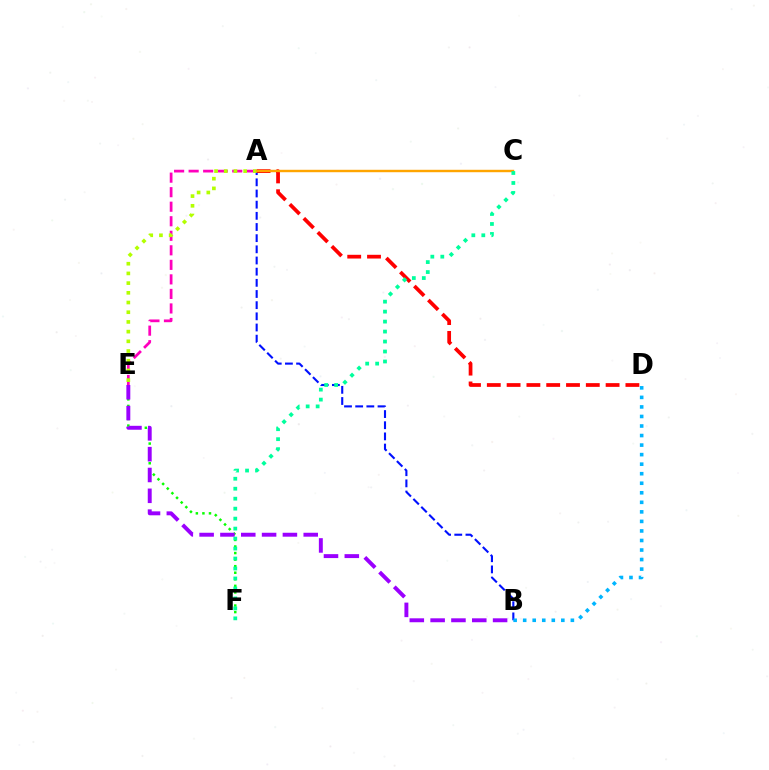{('A', 'B'): [{'color': '#0010ff', 'line_style': 'dashed', 'thickness': 1.52}], ('A', 'D'): [{'color': '#ff0000', 'line_style': 'dashed', 'thickness': 2.69}], ('A', 'E'): [{'color': '#ff00bd', 'line_style': 'dashed', 'thickness': 1.97}, {'color': '#b3ff00', 'line_style': 'dotted', 'thickness': 2.64}], ('E', 'F'): [{'color': '#08ff00', 'line_style': 'dotted', 'thickness': 1.78}], ('B', 'E'): [{'color': '#9b00ff', 'line_style': 'dashed', 'thickness': 2.83}], ('B', 'D'): [{'color': '#00b5ff', 'line_style': 'dotted', 'thickness': 2.59}], ('A', 'C'): [{'color': '#ffa500', 'line_style': 'solid', 'thickness': 1.74}], ('C', 'F'): [{'color': '#00ff9d', 'line_style': 'dotted', 'thickness': 2.71}]}